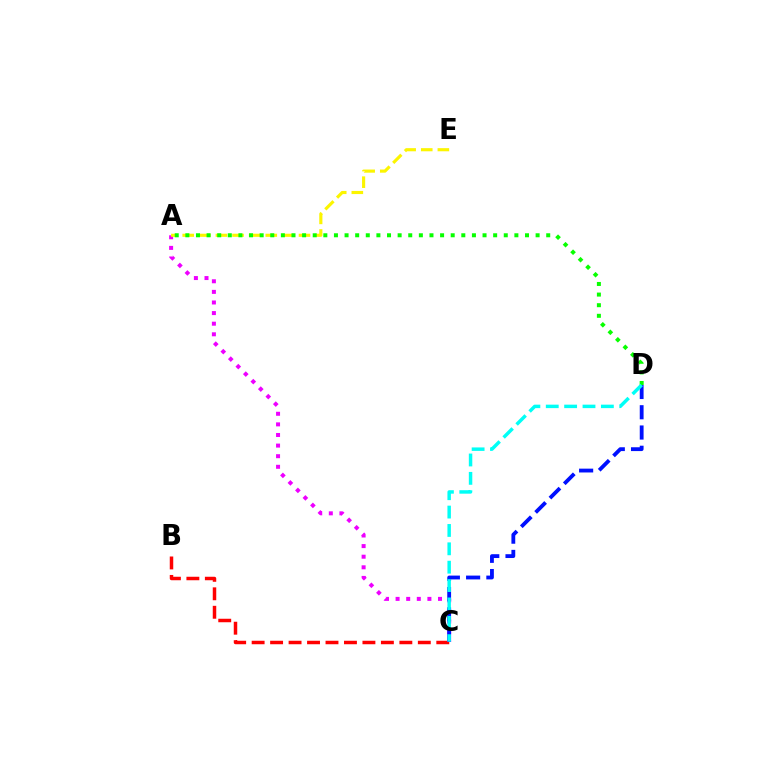{('B', 'C'): [{'color': '#ff0000', 'line_style': 'dashed', 'thickness': 2.51}], ('A', 'C'): [{'color': '#ee00ff', 'line_style': 'dotted', 'thickness': 2.88}], ('A', 'E'): [{'color': '#fcf500', 'line_style': 'dashed', 'thickness': 2.26}], ('C', 'D'): [{'color': '#0010ff', 'line_style': 'dashed', 'thickness': 2.75}, {'color': '#00fff6', 'line_style': 'dashed', 'thickness': 2.5}], ('A', 'D'): [{'color': '#08ff00', 'line_style': 'dotted', 'thickness': 2.88}]}